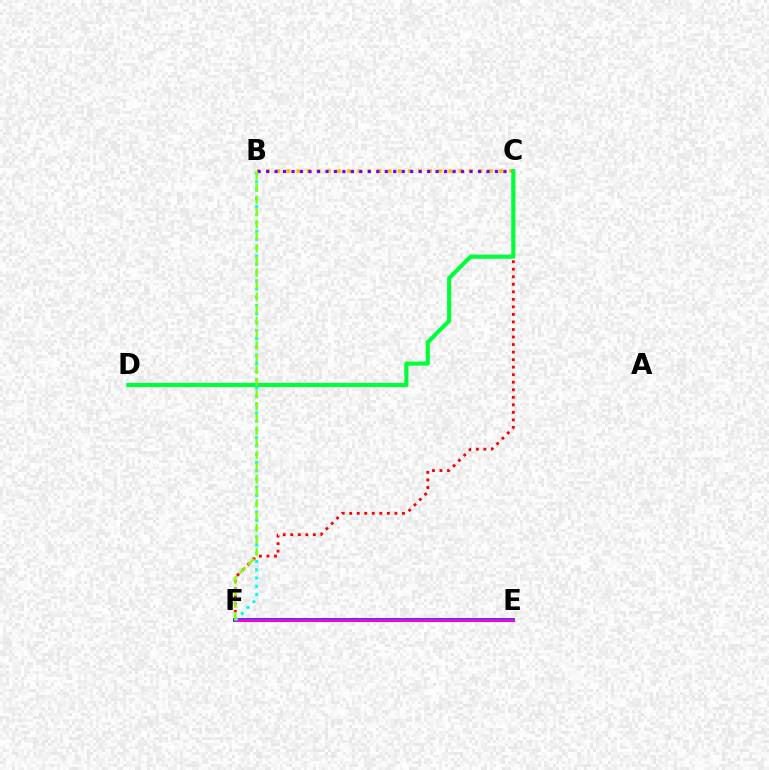{('E', 'F'): [{'color': '#004bff', 'line_style': 'solid', 'thickness': 2.8}, {'color': '#ff00cf', 'line_style': 'solid', 'thickness': 2.07}], ('B', 'C'): [{'color': '#ffbd00', 'line_style': 'dotted', 'thickness': 2.75}, {'color': '#7200ff', 'line_style': 'dotted', 'thickness': 2.3}], ('C', 'F'): [{'color': '#ff0000', 'line_style': 'dotted', 'thickness': 2.05}], ('C', 'D'): [{'color': '#00ff39', 'line_style': 'solid', 'thickness': 2.98}], ('B', 'F'): [{'color': '#00fff6', 'line_style': 'dotted', 'thickness': 2.24}, {'color': '#84ff00', 'line_style': 'dashed', 'thickness': 1.65}]}